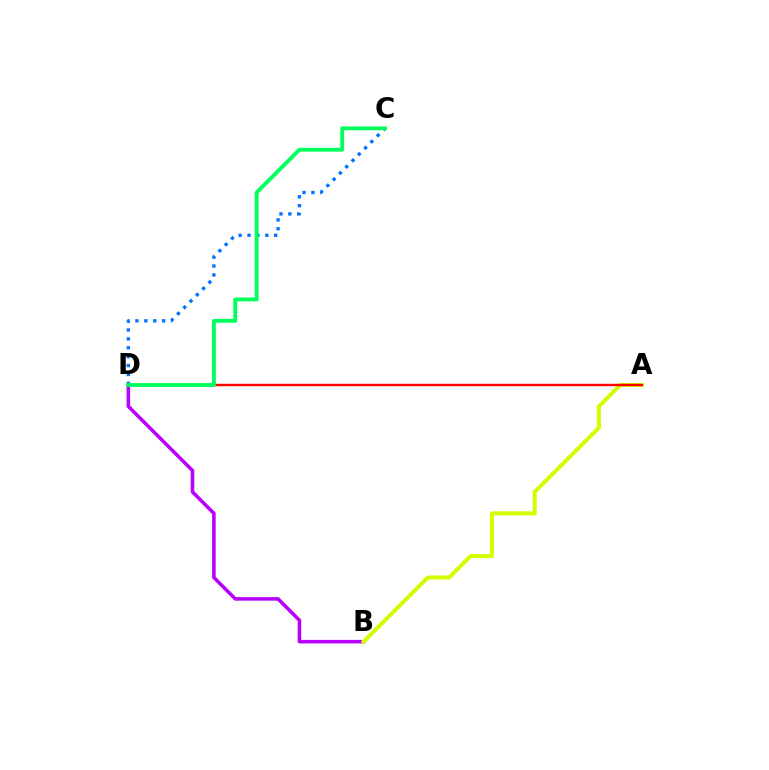{('B', 'D'): [{'color': '#b900ff', 'line_style': 'solid', 'thickness': 2.56}], ('A', 'B'): [{'color': '#d1ff00', 'line_style': 'solid', 'thickness': 2.92}], ('C', 'D'): [{'color': '#0074ff', 'line_style': 'dotted', 'thickness': 2.42}, {'color': '#00ff5c', 'line_style': 'solid', 'thickness': 2.77}], ('A', 'D'): [{'color': '#ff0000', 'line_style': 'solid', 'thickness': 1.75}]}